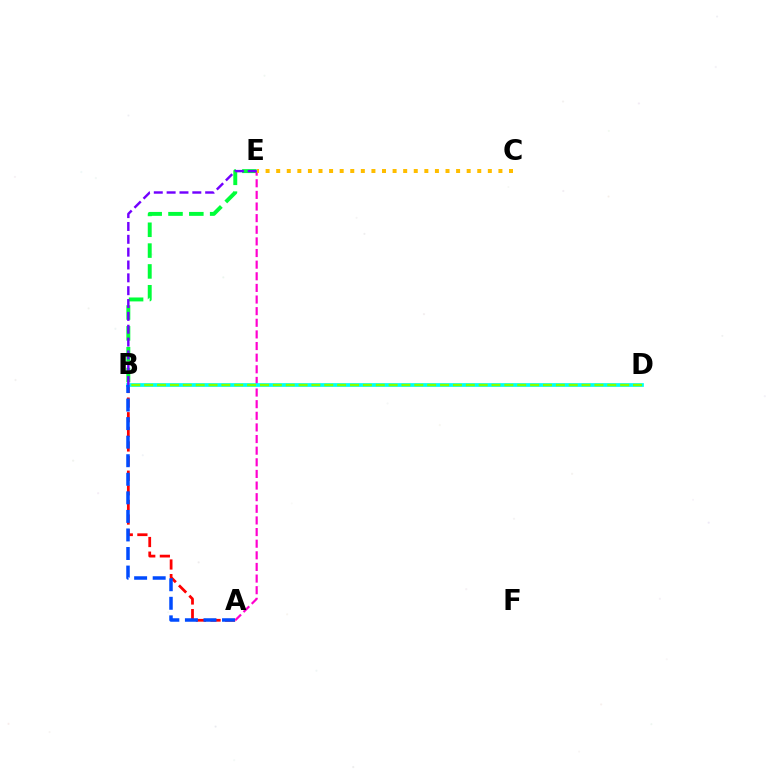{('B', 'E'): [{'color': '#00ff39', 'line_style': 'dashed', 'thickness': 2.83}, {'color': '#7200ff', 'line_style': 'dashed', 'thickness': 1.74}], ('A', 'B'): [{'color': '#ff0000', 'line_style': 'dashed', 'thickness': 1.99}, {'color': '#004bff', 'line_style': 'dashed', 'thickness': 2.52}], ('A', 'E'): [{'color': '#ff00cf', 'line_style': 'dashed', 'thickness': 1.58}], ('C', 'E'): [{'color': '#ffbd00', 'line_style': 'dotted', 'thickness': 2.88}], ('B', 'D'): [{'color': '#00fff6', 'line_style': 'solid', 'thickness': 2.68}, {'color': '#84ff00', 'line_style': 'dashed', 'thickness': 1.75}]}